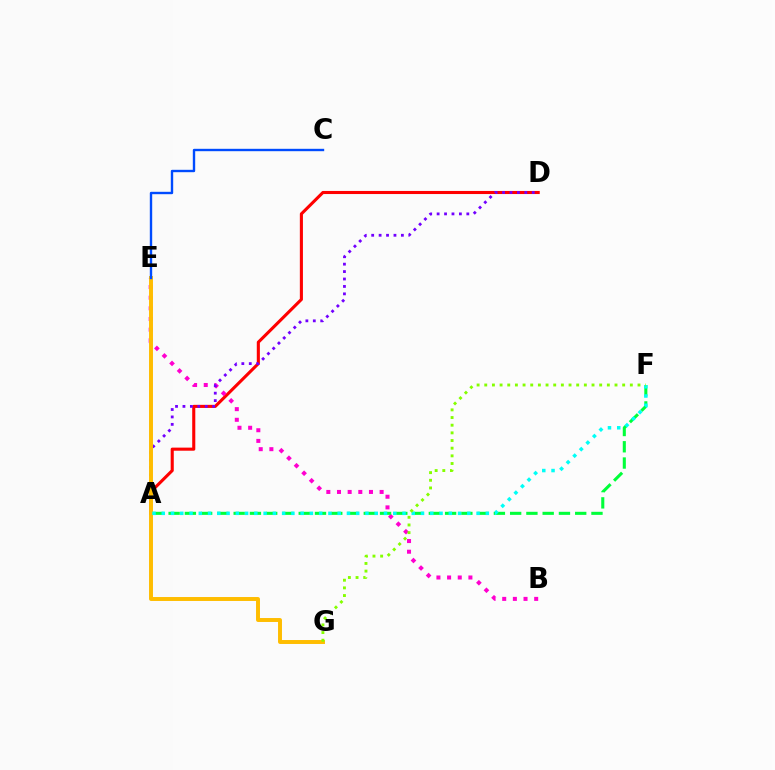{('A', 'D'): [{'color': '#ff0000', 'line_style': 'solid', 'thickness': 2.22}, {'color': '#7200ff', 'line_style': 'dotted', 'thickness': 2.02}], ('B', 'E'): [{'color': '#ff00cf', 'line_style': 'dotted', 'thickness': 2.9}], ('A', 'F'): [{'color': '#00ff39', 'line_style': 'dashed', 'thickness': 2.21}, {'color': '#00fff6', 'line_style': 'dotted', 'thickness': 2.52}], ('E', 'G'): [{'color': '#ffbd00', 'line_style': 'solid', 'thickness': 2.84}], ('C', 'E'): [{'color': '#004bff', 'line_style': 'solid', 'thickness': 1.71}], ('F', 'G'): [{'color': '#84ff00', 'line_style': 'dotted', 'thickness': 2.08}]}